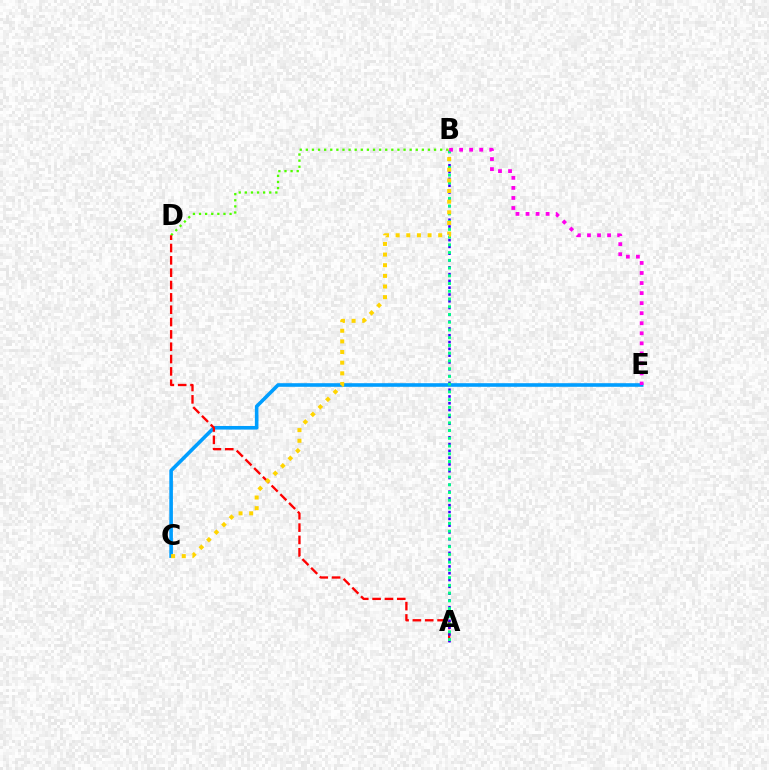{('C', 'E'): [{'color': '#009eff', 'line_style': 'solid', 'thickness': 2.59}], ('B', 'D'): [{'color': '#4fff00', 'line_style': 'dotted', 'thickness': 1.66}], ('A', 'D'): [{'color': '#ff0000', 'line_style': 'dashed', 'thickness': 1.68}], ('A', 'B'): [{'color': '#3700ff', 'line_style': 'dotted', 'thickness': 1.85}, {'color': '#00ff86', 'line_style': 'dotted', 'thickness': 2.1}], ('B', 'C'): [{'color': '#ffd500', 'line_style': 'dotted', 'thickness': 2.89}], ('B', 'E'): [{'color': '#ff00ed', 'line_style': 'dotted', 'thickness': 2.73}]}